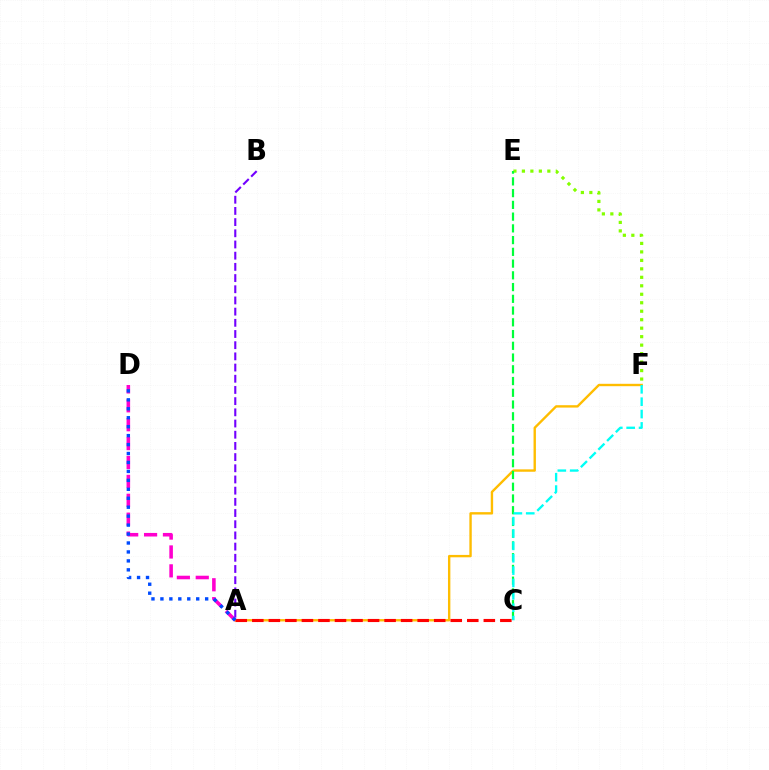{('E', 'F'): [{'color': '#84ff00', 'line_style': 'dotted', 'thickness': 2.3}], ('A', 'F'): [{'color': '#ffbd00', 'line_style': 'solid', 'thickness': 1.71}], ('A', 'C'): [{'color': '#ff0000', 'line_style': 'dashed', 'thickness': 2.25}], ('A', 'D'): [{'color': '#ff00cf', 'line_style': 'dashed', 'thickness': 2.57}, {'color': '#004bff', 'line_style': 'dotted', 'thickness': 2.43}], ('A', 'B'): [{'color': '#7200ff', 'line_style': 'dashed', 'thickness': 1.52}], ('C', 'E'): [{'color': '#00ff39', 'line_style': 'dashed', 'thickness': 1.6}], ('C', 'F'): [{'color': '#00fff6', 'line_style': 'dashed', 'thickness': 1.68}]}